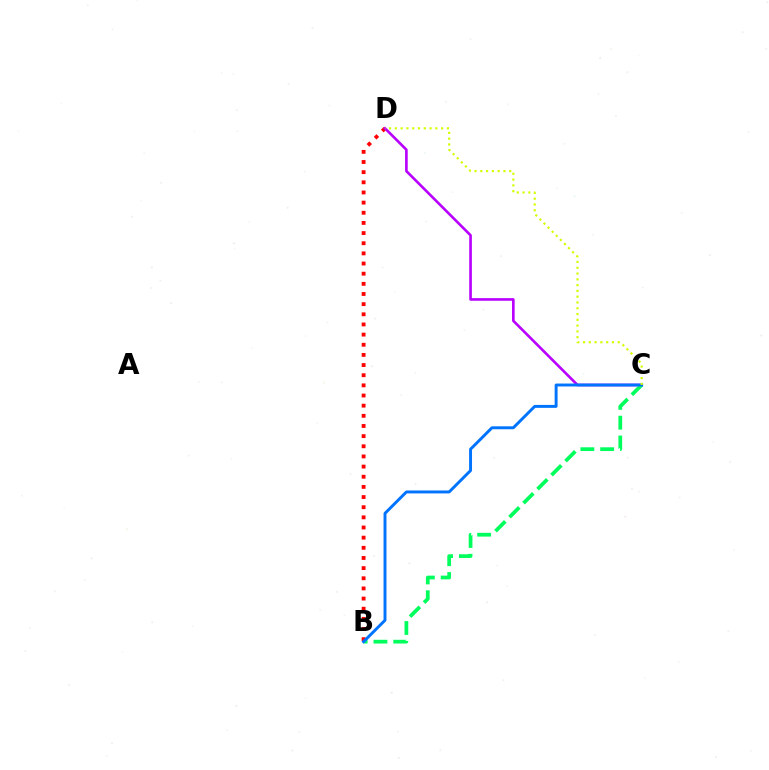{('B', 'D'): [{'color': '#ff0000', 'line_style': 'dotted', 'thickness': 2.76}], ('C', 'D'): [{'color': '#b900ff', 'line_style': 'solid', 'thickness': 1.89}, {'color': '#d1ff00', 'line_style': 'dotted', 'thickness': 1.57}], ('B', 'C'): [{'color': '#00ff5c', 'line_style': 'dashed', 'thickness': 2.69}, {'color': '#0074ff', 'line_style': 'solid', 'thickness': 2.11}]}